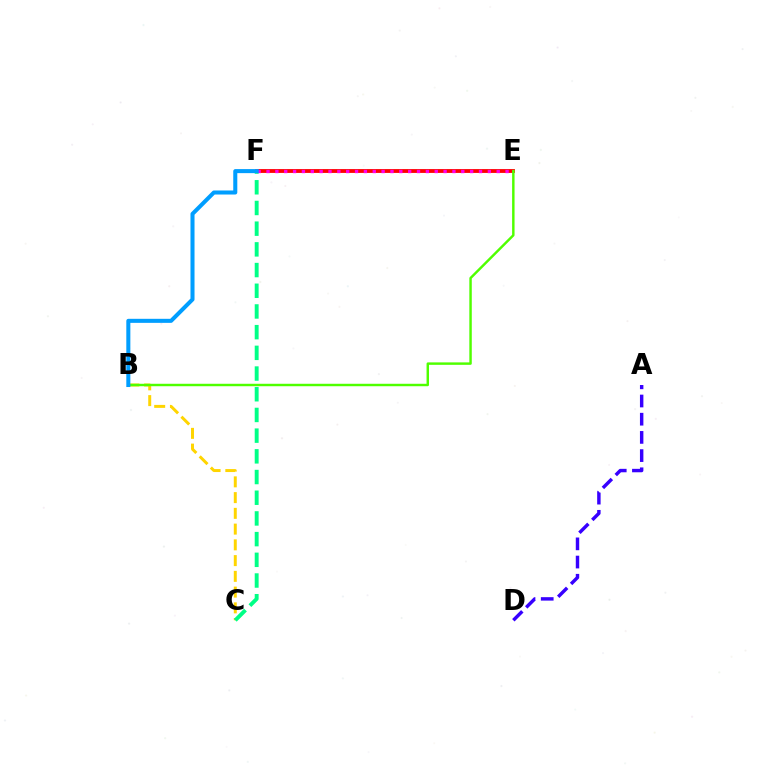{('B', 'C'): [{'color': '#ffd500', 'line_style': 'dashed', 'thickness': 2.14}], ('E', 'F'): [{'color': '#ff0000', 'line_style': 'solid', 'thickness': 2.76}, {'color': '#ff00ed', 'line_style': 'dotted', 'thickness': 2.41}], ('C', 'F'): [{'color': '#00ff86', 'line_style': 'dashed', 'thickness': 2.81}], ('A', 'D'): [{'color': '#3700ff', 'line_style': 'dashed', 'thickness': 2.47}], ('B', 'E'): [{'color': '#4fff00', 'line_style': 'solid', 'thickness': 1.76}], ('B', 'F'): [{'color': '#009eff', 'line_style': 'solid', 'thickness': 2.91}]}